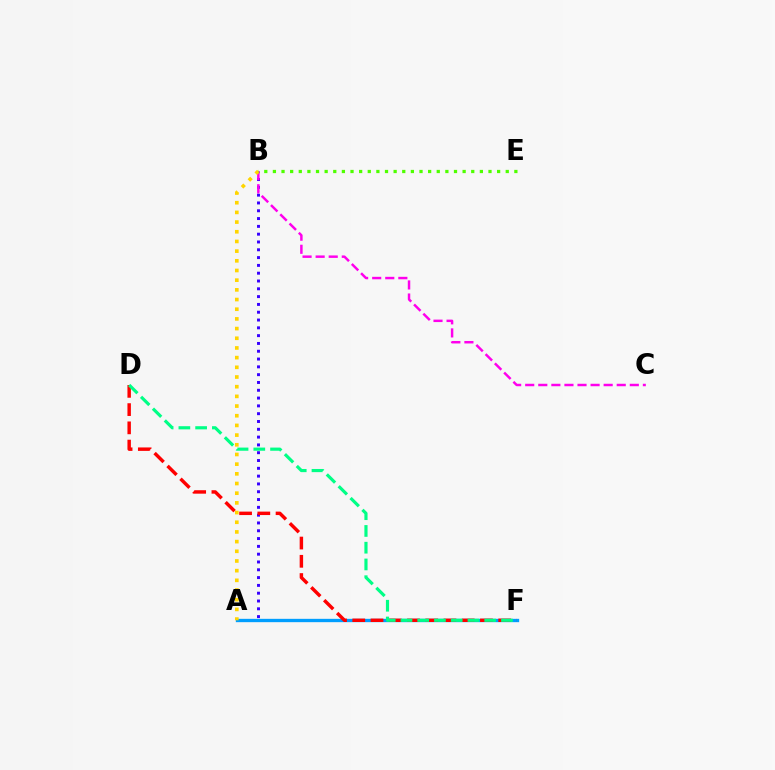{('A', 'B'): [{'color': '#3700ff', 'line_style': 'dotted', 'thickness': 2.12}, {'color': '#ffd500', 'line_style': 'dotted', 'thickness': 2.63}], ('A', 'F'): [{'color': '#009eff', 'line_style': 'solid', 'thickness': 2.4}], ('D', 'F'): [{'color': '#ff0000', 'line_style': 'dashed', 'thickness': 2.48}, {'color': '#00ff86', 'line_style': 'dashed', 'thickness': 2.28}], ('B', 'C'): [{'color': '#ff00ed', 'line_style': 'dashed', 'thickness': 1.78}], ('B', 'E'): [{'color': '#4fff00', 'line_style': 'dotted', 'thickness': 2.34}]}